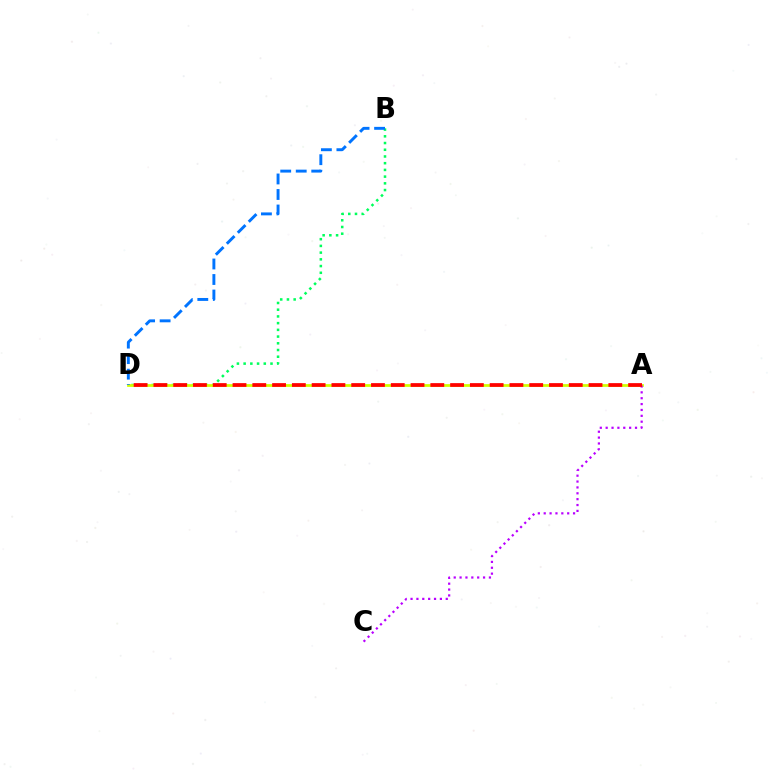{('B', 'D'): [{'color': '#00ff5c', 'line_style': 'dotted', 'thickness': 1.83}, {'color': '#0074ff', 'line_style': 'dashed', 'thickness': 2.11}], ('A', 'D'): [{'color': '#d1ff00', 'line_style': 'solid', 'thickness': 1.98}, {'color': '#ff0000', 'line_style': 'dashed', 'thickness': 2.69}], ('A', 'C'): [{'color': '#b900ff', 'line_style': 'dotted', 'thickness': 1.59}]}